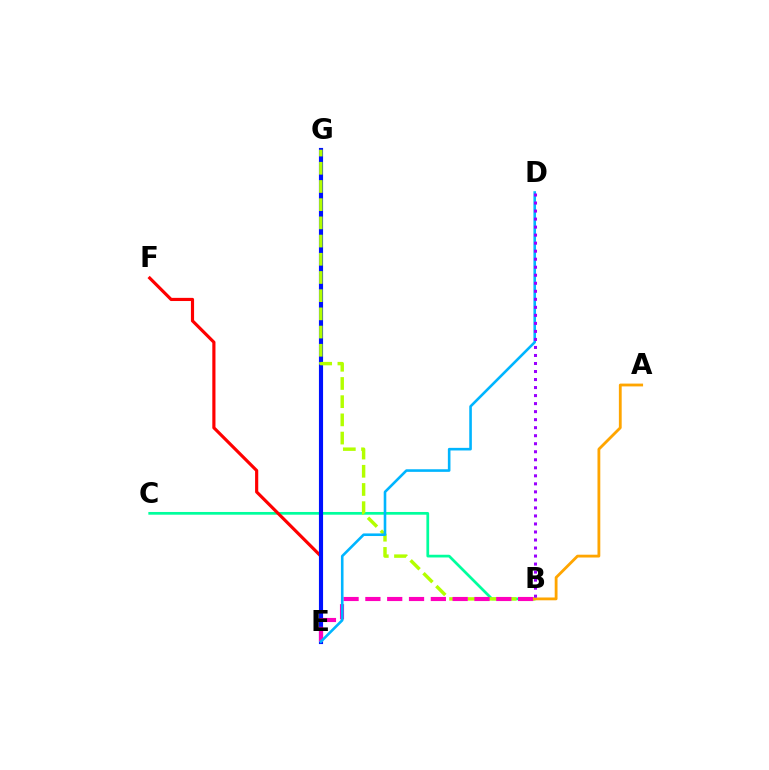{('E', 'G'): [{'color': '#08ff00', 'line_style': 'solid', 'thickness': 2.71}, {'color': '#0010ff', 'line_style': 'solid', 'thickness': 2.98}], ('B', 'C'): [{'color': '#00ff9d', 'line_style': 'solid', 'thickness': 1.96}], ('E', 'F'): [{'color': '#ff0000', 'line_style': 'solid', 'thickness': 2.27}], ('B', 'G'): [{'color': '#b3ff00', 'line_style': 'dashed', 'thickness': 2.47}], ('B', 'E'): [{'color': '#ff00bd', 'line_style': 'dashed', 'thickness': 2.96}], ('D', 'E'): [{'color': '#00b5ff', 'line_style': 'solid', 'thickness': 1.87}], ('A', 'B'): [{'color': '#ffa500', 'line_style': 'solid', 'thickness': 2.03}], ('B', 'D'): [{'color': '#9b00ff', 'line_style': 'dotted', 'thickness': 2.18}]}